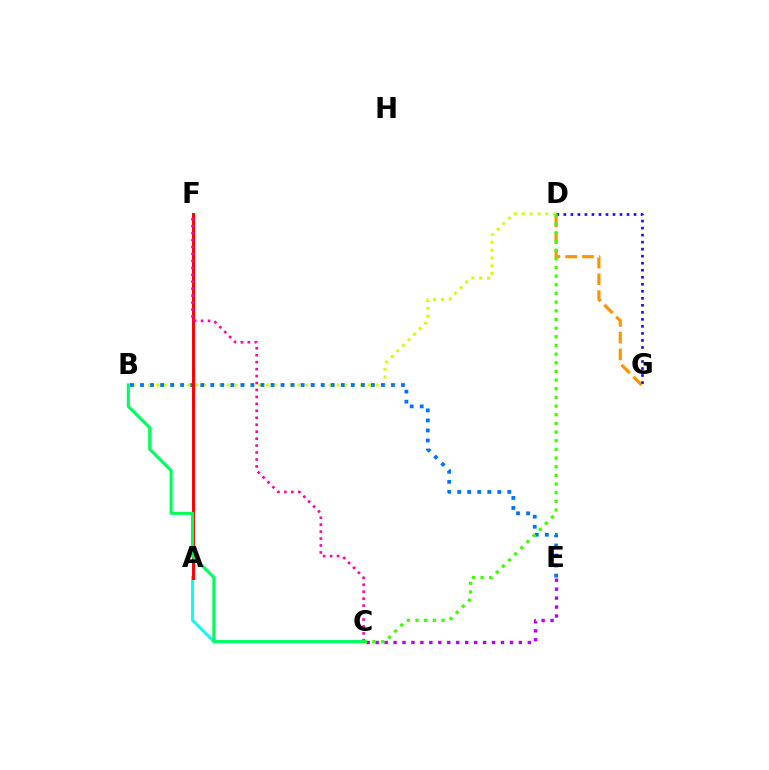{('C', 'E'): [{'color': '#b900ff', 'line_style': 'dotted', 'thickness': 2.43}], ('D', 'G'): [{'color': '#ff9400', 'line_style': 'dashed', 'thickness': 2.28}, {'color': '#2500ff', 'line_style': 'dotted', 'thickness': 1.91}], ('A', 'C'): [{'color': '#00fff6', 'line_style': 'solid', 'thickness': 2.04}], ('B', 'D'): [{'color': '#d1ff00', 'line_style': 'dotted', 'thickness': 2.13}], ('B', 'E'): [{'color': '#0074ff', 'line_style': 'dotted', 'thickness': 2.73}], ('A', 'F'): [{'color': '#ff0000', 'line_style': 'solid', 'thickness': 2.13}], ('C', 'F'): [{'color': '#ff00ac', 'line_style': 'dotted', 'thickness': 1.89}], ('C', 'D'): [{'color': '#3dff00', 'line_style': 'dotted', 'thickness': 2.35}], ('B', 'C'): [{'color': '#00ff5c', 'line_style': 'solid', 'thickness': 2.22}]}